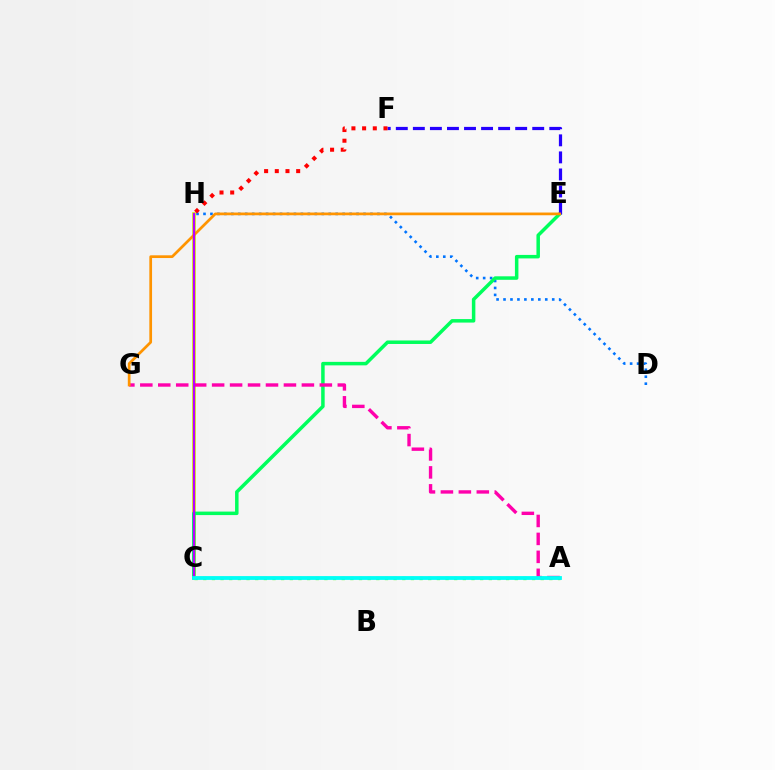{('D', 'H'): [{'color': '#0074ff', 'line_style': 'dotted', 'thickness': 1.89}], ('A', 'C'): [{'color': '#3dff00', 'line_style': 'dotted', 'thickness': 2.35}, {'color': '#00fff6', 'line_style': 'solid', 'thickness': 2.74}], ('C', 'H'): [{'color': '#d1ff00', 'line_style': 'solid', 'thickness': 2.64}, {'color': '#b900ff', 'line_style': 'solid', 'thickness': 1.63}], ('C', 'E'): [{'color': '#00ff5c', 'line_style': 'solid', 'thickness': 2.52}], ('A', 'G'): [{'color': '#ff00ac', 'line_style': 'dashed', 'thickness': 2.44}], ('E', 'F'): [{'color': '#2500ff', 'line_style': 'dashed', 'thickness': 2.32}], ('E', 'G'): [{'color': '#ff9400', 'line_style': 'solid', 'thickness': 1.96}], ('F', 'H'): [{'color': '#ff0000', 'line_style': 'dotted', 'thickness': 2.9}]}